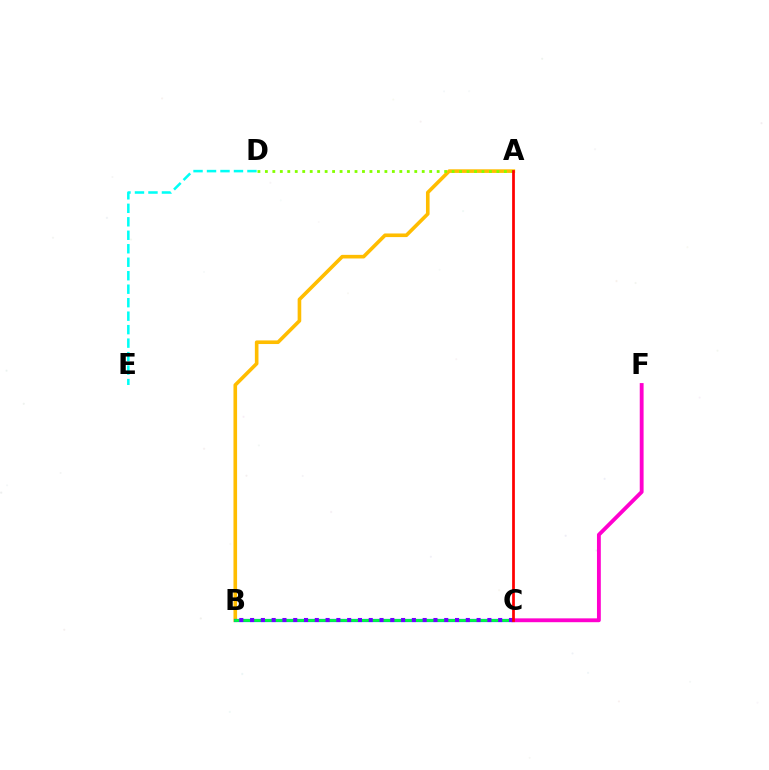{('A', 'B'): [{'color': '#ffbd00', 'line_style': 'solid', 'thickness': 2.6}], ('A', 'D'): [{'color': '#84ff00', 'line_style': 'dotted', 'thickness': 2.03}], ('B', 'C'): [{'color': '#004bff', 'line_style': 'solid', 'thickness': 2.3}, {'color': '#00ff39', 'line_style': 'solid', 'thickness': 1.95}, {'color': '#7200ff', 'line_style': 'dotted', 'thickness': 2.93}], ('C', 'F'): [{'color': '#ff00cf', 'line_style': 'solid', 'thickness': 2.77}], ('D', 'E'): [{'color': '#00fff6', 'line_style': 'dashed', 'thickness': 1.83}], ('A', 'C'): [{'color': '#ff0000', 'line_style': 'solid', 'thickness': 1.97}]}